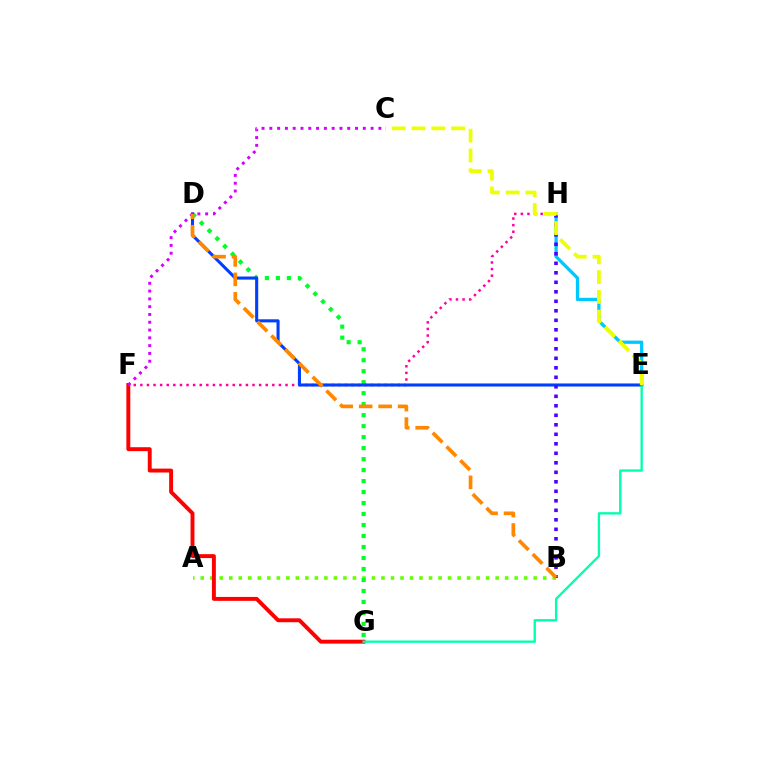{('A', 'B'): [{'color': '#66ff00', 'line_style': 'dotted', 'thickness': 2.58}], ('D', 'G'): [{'color': '#00ff27', 'line_style': 'dotted', 'thickness': 2.99}], ('E', 'H'): [{'color': '#00c7ff', 'line_style': 'solid', 'thickness': 2.35}], ('F', 'G'): [{'color': '#ff0000', 'line_style': 'solid', 'thickness': 2.82}], ('F', 'H'): [{'color': '#ff00a0', 'line_style': 'dotted', 'thickness': 1.79}], ('D', 'E'): [{'color': '#003fff', 'line_style': 'solid', 'thickness': 2.22}], ('E', 'G'): [{'color': '#00ffaf', 'line_style': 'solid', 'thickness': 1.69}], ('B', 'H'): [{'color': '#4f00ff', 'line_style': 'dotted', 'thickness': 2.58}], ('C', 'F'): [{'color': '#d600ff', 'line_style': 'dotted', 'thickness': 2.12}], ('B', 'D'): [{'color': '#ff8800', 'line_style': 'dashed', 'thickness': 2.65}], ('C', 'E'): [{'color': '#eeff00', 'line_style': 'dashed', 'thickness': 2.69}]}